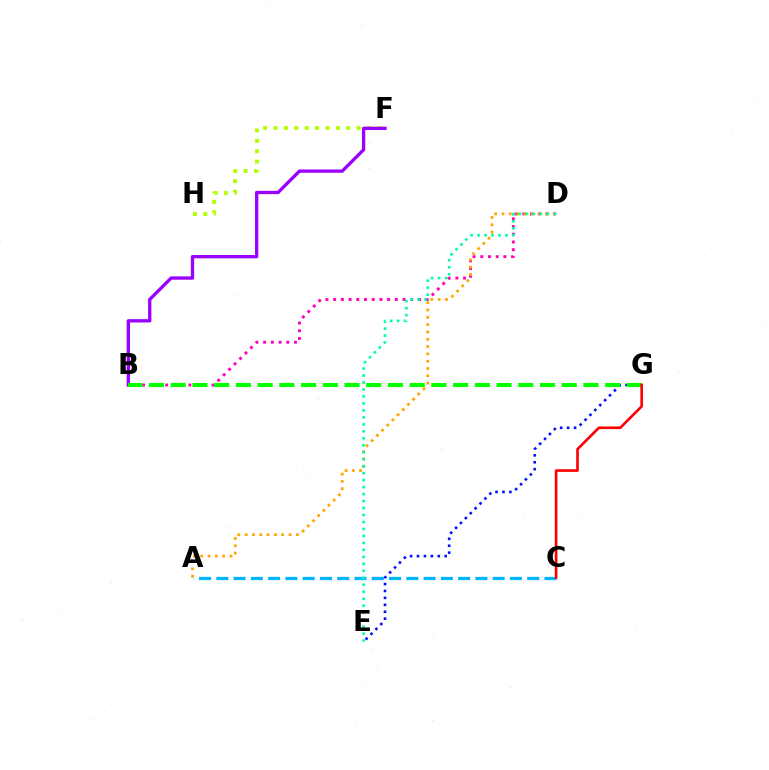{('F', 'H'): [{'color': '#b3ff00', 'line_style': 'dotted', 'thickness': 2.83}], ('B', 'D'): [{'color': '#ff00bd', 'line_style': 'dotted', 'thickness': 2.1}], ('A', 'C'): [{'color': '#00b5ff', 'line_style': 'dashed', 'thickness': 2.35}], ('A', 'D'): [{'color': '#ffa500', 'line_style': 'dotted', 'thickness': 1.99}], ('B', 'F'): [{'color': '#9b00ff', 'line_style': 'solid', 'thickness': 2.38}], ('E', 'G'): [{'color': '#0010ff', 'line_style': 'dotted', 'thickness': 1.88}], ('B', 'G'): [{'color': '#08ff00', 'line_style': 'dashed', 'thickness': 2.95}], ('D', 'E'): [{'color': '#00ff9d', 'line_style': 'dotted', 'thickness': 1.89}], ('C', 'G'): [{'color': '#ff0000', 'line_style': 'solid', 'thickness': 1.9}]}